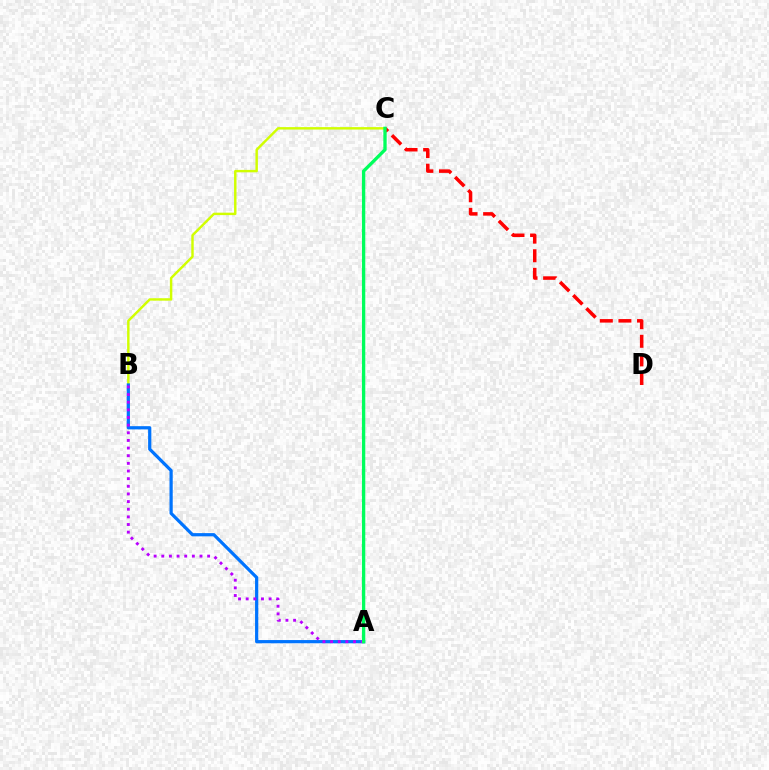{('B', 'C'): [{'color': '#d1ff00', 'line_style': 'solid', 'thickness': 1.75}], ('A', 'B'): [{'color': '#0074ff', 'line_style': 'solid', 'thickness': 2.32}, {'color': '#b900ff', 'line_style': 'dotted', 'thickness': 2.08}], ('C', 'D'): [{'color': '#ff0000', 'line_style': 'dashed', 'thickness': 2.53}], ('A', 'C'): [{'color': '#00ff5c', 'line_style': 'solid', 'thickness': 2.39}]}